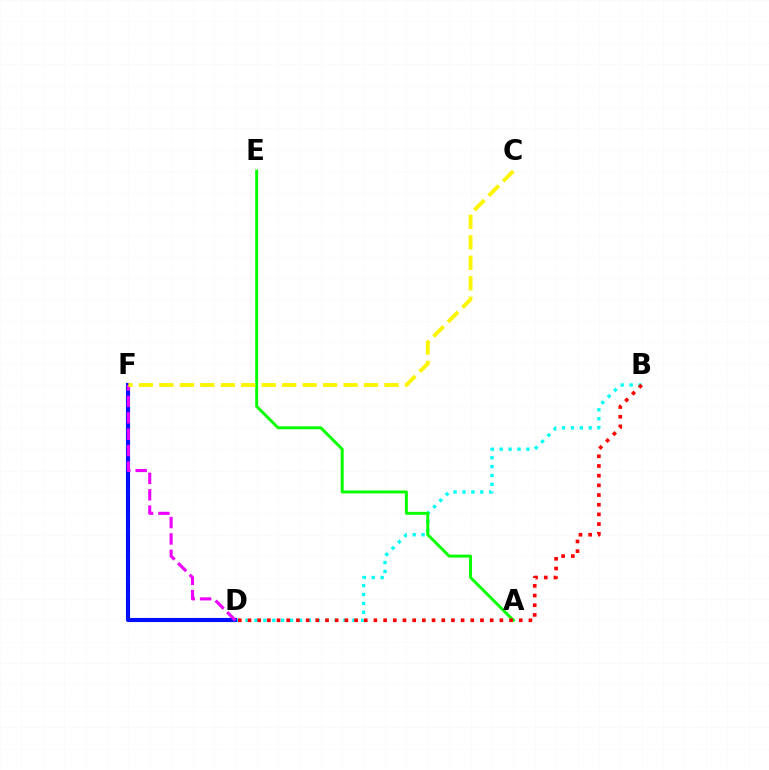{('B', 'D'): [{'color': '#00fff6', 'line_style': 'dotted', 'thickness': 2.42}, {'color': '#ff0000', 'line_style': 'dotted', 'thickness': 2.63}], ('A', 'E'): [{'color': '#08ff00', 'line_style': 'solid', 'thickness': 2.14}], ('D', 'F'): [{'color': '#0010ff', 'line_style': 'solid', 'thickness': 2.97}, {'color': '#ee00ff', 'line_style': 'dashed', 'thickness': 2.23}], ('C', 'F'): [{'color': '#fcf500', 'line_style': 'dashed', 'thickness': 2.78}]}